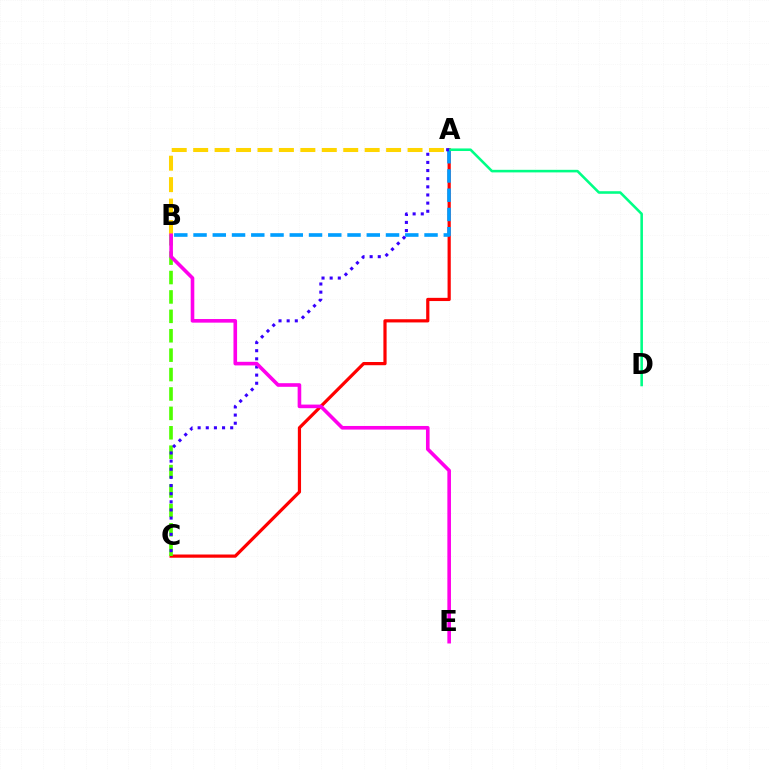{('A', 'C'): [{'color': '#ff0000', 'line_style': 'solid', 'thickness': 2.31}, {'color': '#3700ff', 'line_style': 'dotted', 'thickness': 2.21}], ('A', 'B'): [{'color': '#009eff', 'line_style': 'dashed', 'thickness': 2.61}, {'color': '#ffd500', 'line_style': 'dashed', 'thickness': 2.91}], ('A', 'D'): [{'color': '#00ff86', 'line_style': 'solid', 'thickness': 1.86}], ('B', 'C'): [{'color': '#4fff00', 'line_style': 'dashed', 'thickness': 2.64}], ('B', 'E'): [{'color': '#ff00ed', 'line_style': 'solid', 'thickness': 2.6}]}